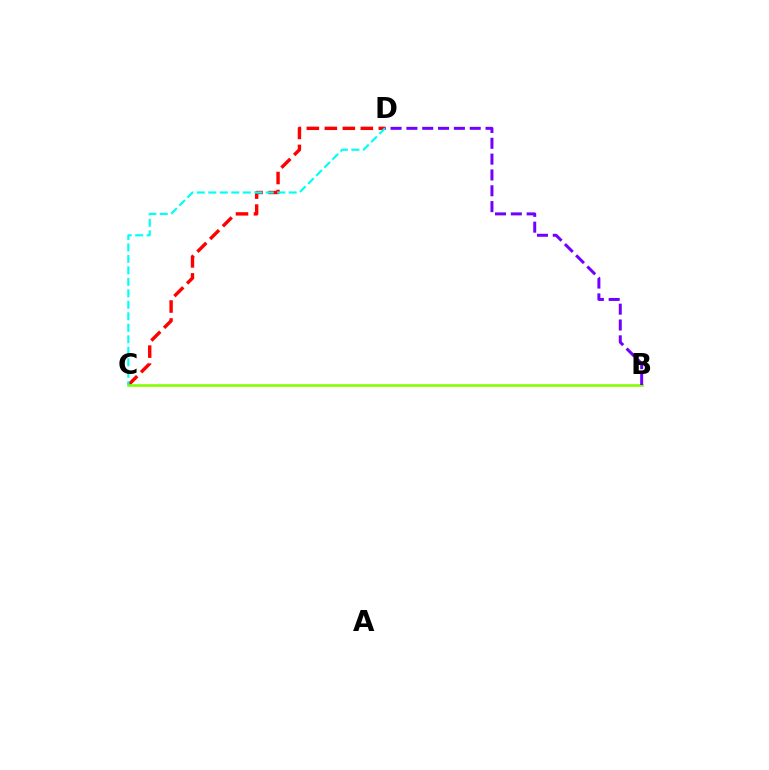{('C', 'D'): [{'color': '#ff0000', 'line_style': 'dashed', 'thickness': 2.44}, {'color': '#00fff6', 'line_style': 'dashed', 'thickness': 1.56}], ('B', 'C'): [{'color': '#84ff00', 'line_style': 'solid', 'thickness': 1.89}], ('B', 'D'): [{'color': '#7200ff', 'line_style': 'dashed', 'thickness': 2.15}]}